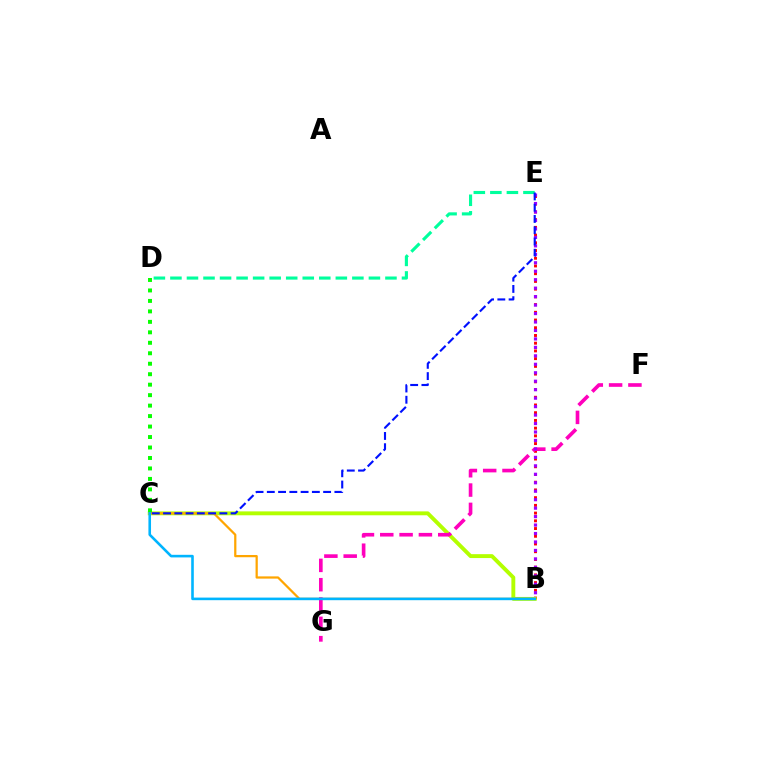{('B', 'E'): [{'color': '#ff0000', 'line_style': 'dotted', 'thickness': 2.1}, {'color': '#9b00ff', 'line_style': 'dotted', 'thickness': 2.3}], ('B', 'C'): [{'color': '#b3ff00', 'line_style': 'solid', 'thickness': 2.81}, {'color': '#ffa500', 'line_style': 'solid', 'thickness': 1.61}, {'color': '#00b5ff', 'line_style': 'solid', 'thickness': 1.87}], ('F', 'G'): [{'color': '#ff00bd', 'line_style': 'dashed', 'thickness': 2.62}], ('C', 'D'): [{'color': '#08ff00', 'line_style': 'dotted', 'thickness': 2.84}], ('D', 'E'): [{'color': '#00ff9d', 'line_style': 'dashed', 'thickness': 2.25}], ('C', 'E'): [{'color': '#0010ff', 'line_style': 'dashed', 'thickness': 1.53}]}